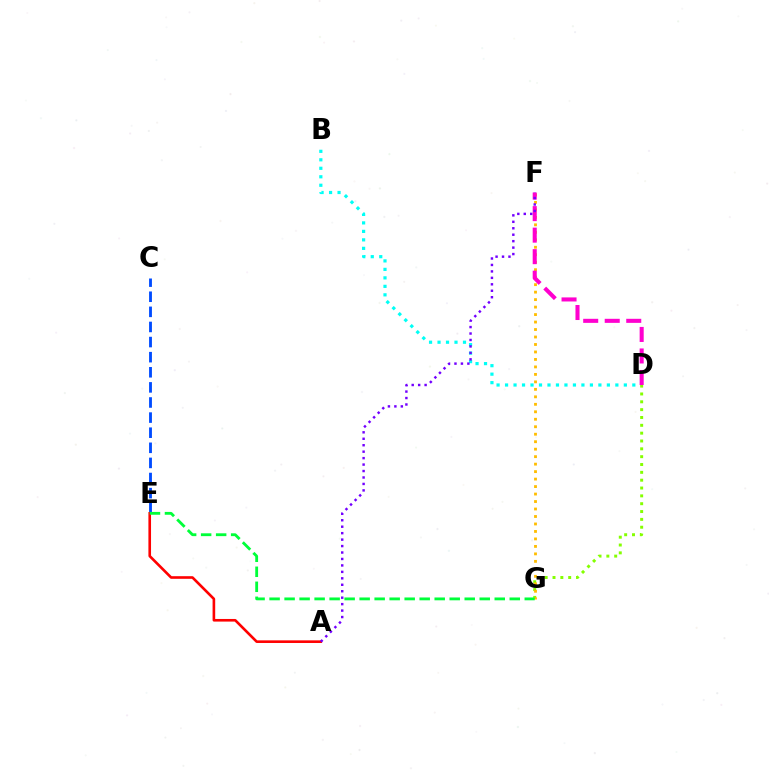{('B', 'D'): [{'color': '#00fff6', 'line_style': 'dotted', 'thickness': 2.31}], ('D', 'G'): [{'color': '#84ff00', 'line_style': 'dotted', 'thickness': 2.13}], ('C', 'E'): [{'color': '#004bff', 'line_style': 'dashed', 'thickness': 2.05}], ('A', 'E'): [{'color': '#ff0000', 'line_style': 'solid', 'thickness': 1.89}], ('F', 'G'): [{'color': '#ffbd00', 'line_style': 'dotted', 'thickness': 2.03}], ('D', 'F'): [{'color': '#ff00cf', 'line_style': 'dashed', 'thickness': 2.92}], ('A', 'F'): [{'color': '#7200ff', 'line_style': 'dotted', 'thickness': 1.75}], ('E', 'G'): [{'color': '#00ff39', 'line_style': 'dashed', 'thickness': 2.04}]}